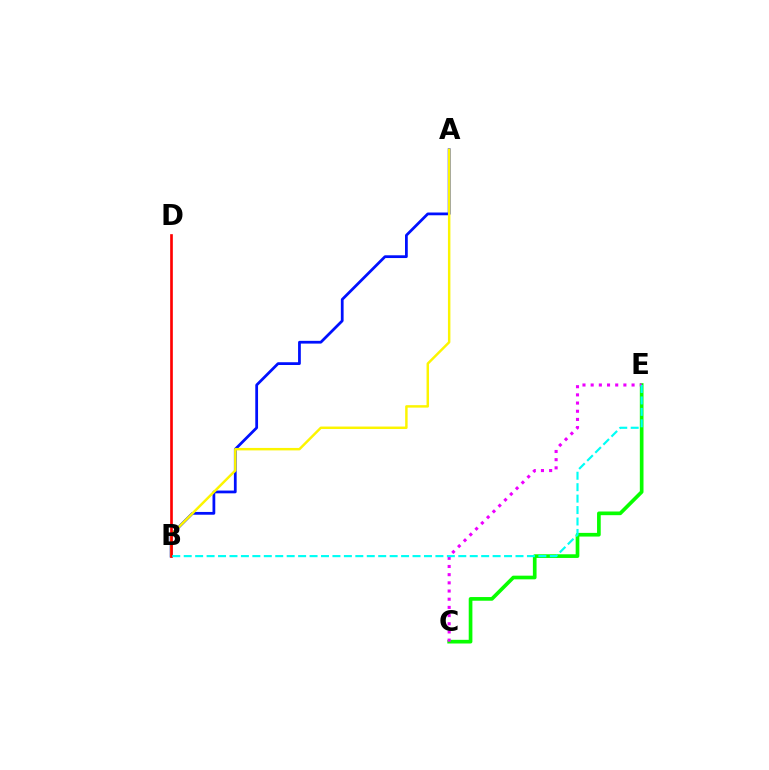{('C', 'E'): [{'color': '#08ff00', 'line_style': 'solid', 'thickness': 2.65}, {'color': '#ee00ff', 'line_style': 'dotted', 'thickness': 2.22}], ('A', 'B'): [{'color': '#0010ff', 'line_style': 'solid', 'thickness': 1.99}, {'color': '#fcf500', 'line_style': 'solid', 'thickness': 1.77}], ('B', 'D'): [{'color': '#ff0000', 'line_style': 'solid', 'thickness': 1.92}], ('B', 'E'): [{'color': '#00fff6', 'line_style': 'dashed', 'thickness': 1.55}]}